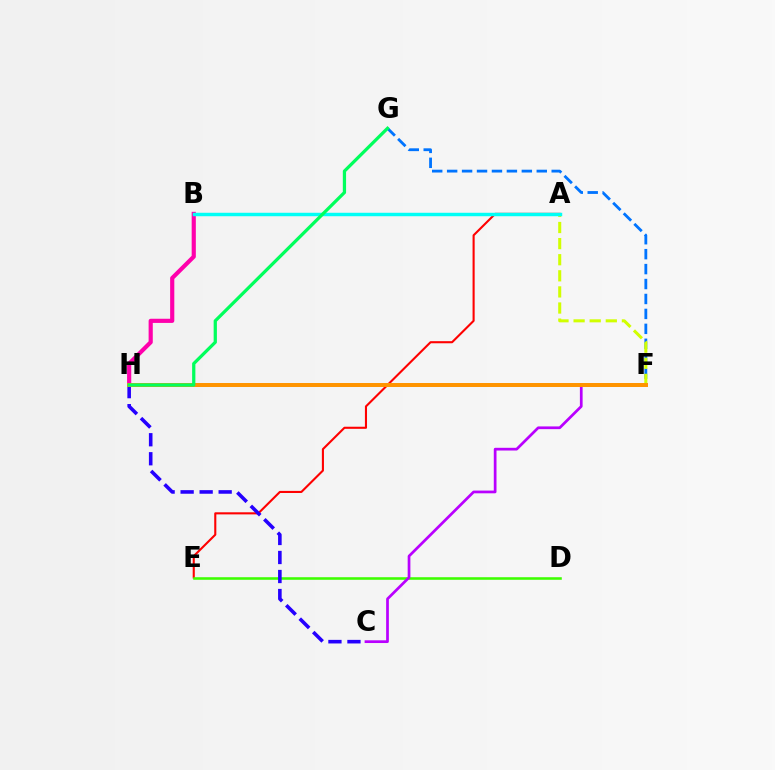{('F', 'G'): [{'color': '#0074ff', 'line_style': 'dashed', 'thickness': 2.03}], ('A', 'F'): [{'color': '#d1ff00', 'line_style': 'dashed', 'thickness': 2.19}], ('A', 'E'): [{'color': '#ff0000', 'line_style': 'solid', 'thickness': 1.51}], ('D', 'E'): [{'color': '#3dff00', 'line_style': 'solid', 'thickness': 1.85}], ('B', 'H'): [{'color': '#ff00ac', 'line_style': 'solid', 'thickness': 3.0}], ('A', 'B'): [{'color': '#00fff6', 'line_style': 'solid', 'thickness': 2.49}], ('C', 'F'): [{'color': '#b900ff', 'line_style': 'solid', 'thickness': 1.96}], ('C', 'H'): [{'color': '#2500ff', 'line_style': 'dashed', 'thickness': 2.58}], ('F', 'H'): [{'color': '#ff9400', 'line_style': 'solid', 'thickness': 2.86}], ('G', 'H'): [{'color': '#00ff5c', 'line_style': 'solid', 'thickness': 2.34}]}